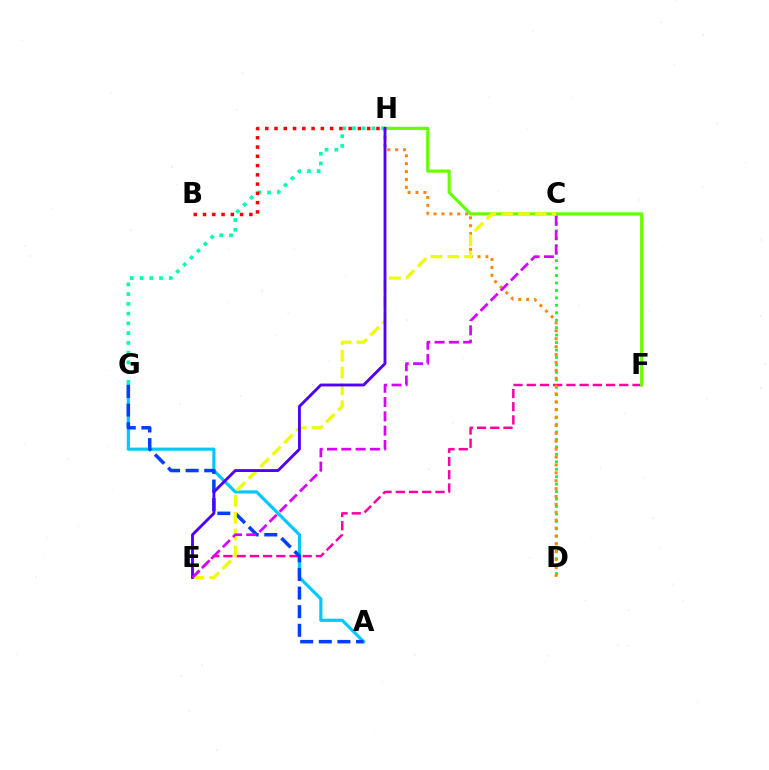{('C', 'D'): [{'color': '#00ff27', 'line_style': 'dotted', 'thickness': 2.02}], ('G', 'H'): [{'color': '#00ffaf', 'line_style': 'dotted', 'thickness': 2.65}], ('E', 'F'): [{'color': '#ff00a0', 'line_style': 'dashed', 'thickness': 1.8}], ('F', 'H'): [{'color': '#66ff00', 'line_style': 'solid', 'thickness': 2.26}], ('A', 'G'): [{'color': '#00c7ff', 'line_style': 'solid', 'thickness': 2.26}, {'color': '#003fff', 'line_style': 'dashed', 'thickness': 2.53}], ('D', 'H'): [{'color': '#ff8800', 'line_style': 'dotted', 'thickness': 2.14}], ('C', 'E'): [{'color': '#eeff00', 'line_style': 'dashed', 'thickness': 2.29}, {'color': '#d600ff', 'line_style': 'dashed', 'thickness': 1.94}], ('B', 'H'): [{'color': '#ff0000', 'line_style': 'dotted', 'thickness': 2.52}], ('E', 'H'): [{'color': '#4f00ff', 'line_style': 'solid', 'thickness': 2.06}]}